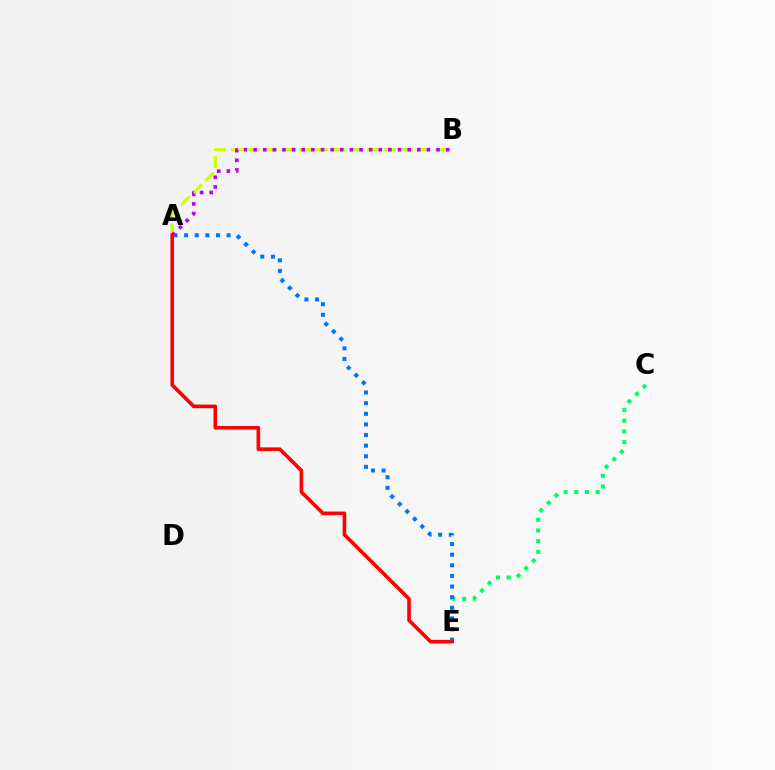{('A', 'B'): [{'color': '#d1ff00', 'line_style': 'dashed', 'thickness': 2.31}, {'color': '#b900ff', 'line_style': 'dotted', 'thickness': 2.62}], ('C', 'E'): [{'color': '#00ff5c', 'line_style': 'dotted', 'thickness': 2.9}], ('A', 'E'): [{'color': '#0074ff', 'line_style': 'dotted', 'thickness': 2.89}, {'color': '#ff0000', 'line_style': 'solid', 'thickness': 2.6}]}